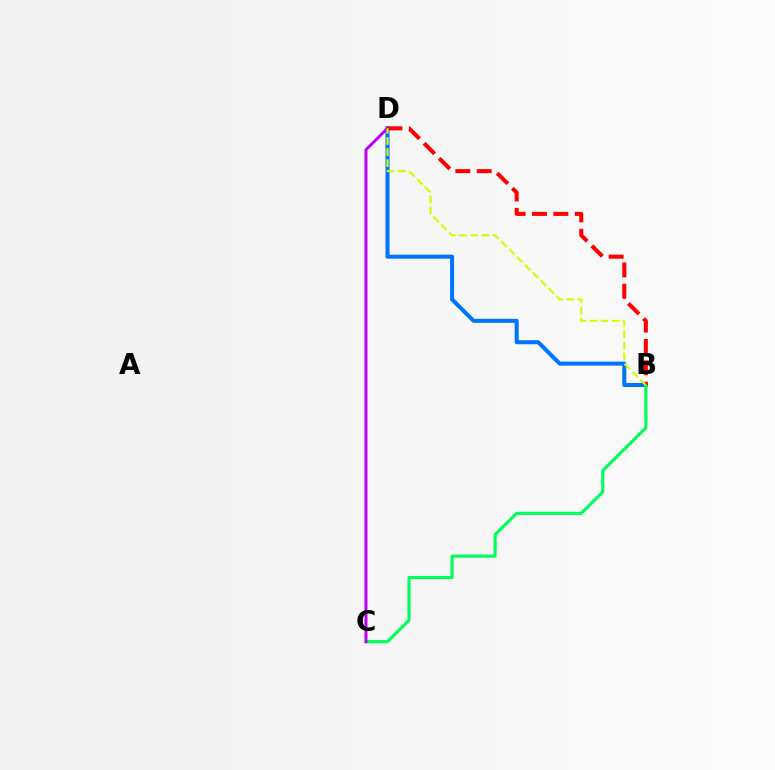{('B', 'D'): [{'color': '#0074ff', 'line_style': 'solid', 'thickness': 2.9}, {'color': '#ff0000', 'line_style': 'dashed', 'thickness': 2.9}, {'color': '#d1ff00', 'line_style': 'dashed', 'thickness': 1.51}], ('B', 'C'): [{'color': '#00ff5c', 'line_style': 'solid', 'thickness': 2.25}], ('C', 'D'): [{'color': '#b900ff', 'line_style': 'solid', 'thickness': 2.13}]}